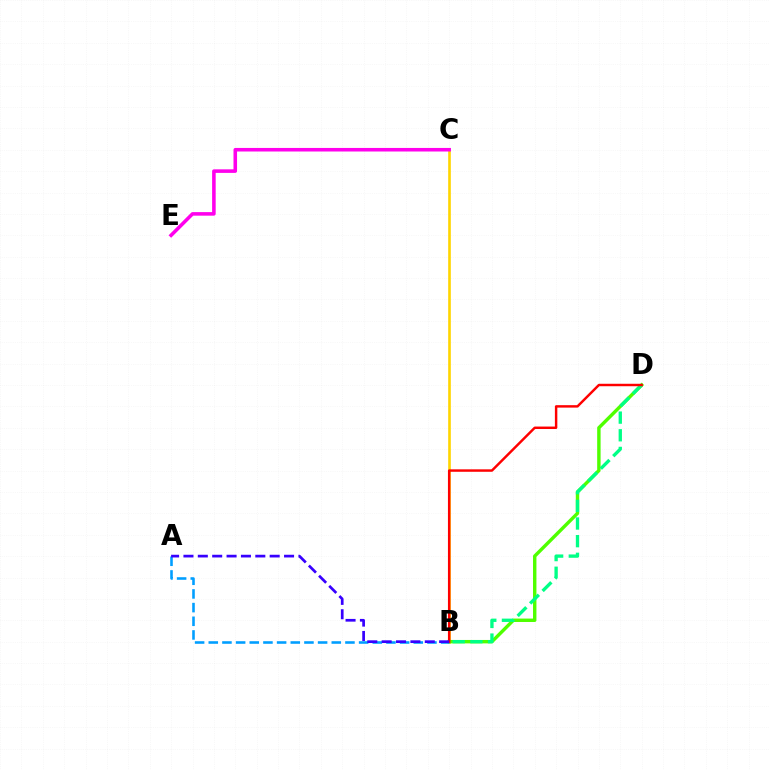{('B', 'C'): [{'color': '#ffd500', 'line_style': 'solid', 'thickness': 1.91}], ('C', 'E'): [{'color': '#ff00ed', 'line_style': 'solid', 'thickness': 2.57}], ('B', 'D'): [{'color': '#4fff00', 'line_style': 'solid', 'thickness': 2.46}, {'color': '#00ff86', 'line_style': 'dashed', 'thickness': 2.4}, {'color': '#ff0000', 'line_style': 'solid', 'thickness': 1.76}], ('A', 'B'): [{'color': '#009eff', 'line_style': 'dashed', 'thickness': 1.86}, {'color': '#3700ff', 'line_style': 'dashed', 'thickness': 1.95}]}